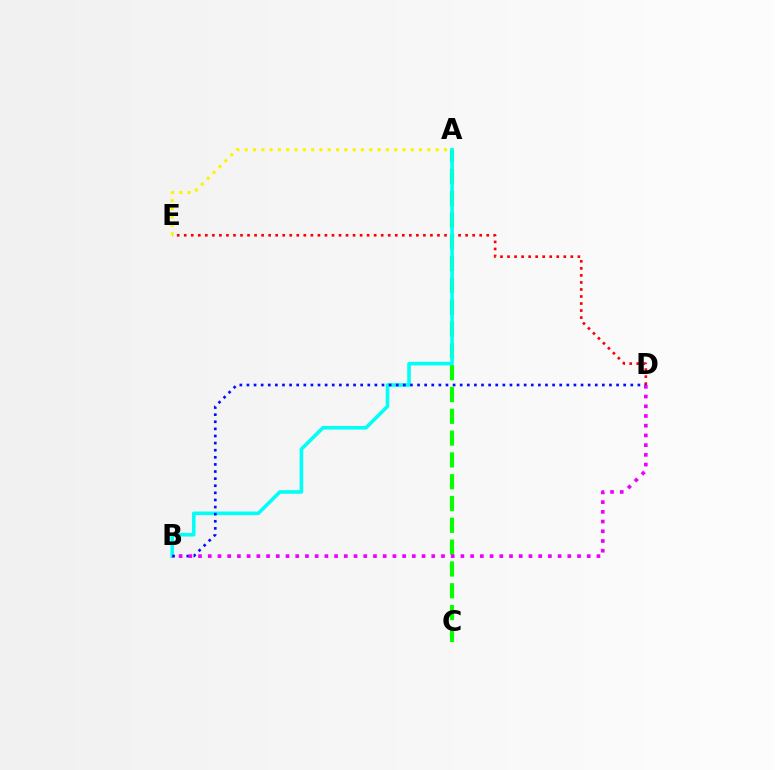{('A', 'C'): [{'color': '#08ff00', 'line_style': 'dashed', 'thickness': 2.96}], ('D', 'E'): [{'color': '#ff0000', 'line_style': 'dotted', 'thickness': 1.91}], ('A', 'E'): [{'color': '#fcf500', 'line_style': 'dotted', 'thickness': 2.26}], ('A', 'B'): [{'color': '#00fff6', 'line_style': 'solid', 'thickness': 2.59}], ('B', 'D'): [{'color': '#0010ff', 'line_style': 'dotted', 'thickness': 1.93}, {'color': '#ee00ff', 'line_style': 'dotted', 'thickness': 2.64}]}